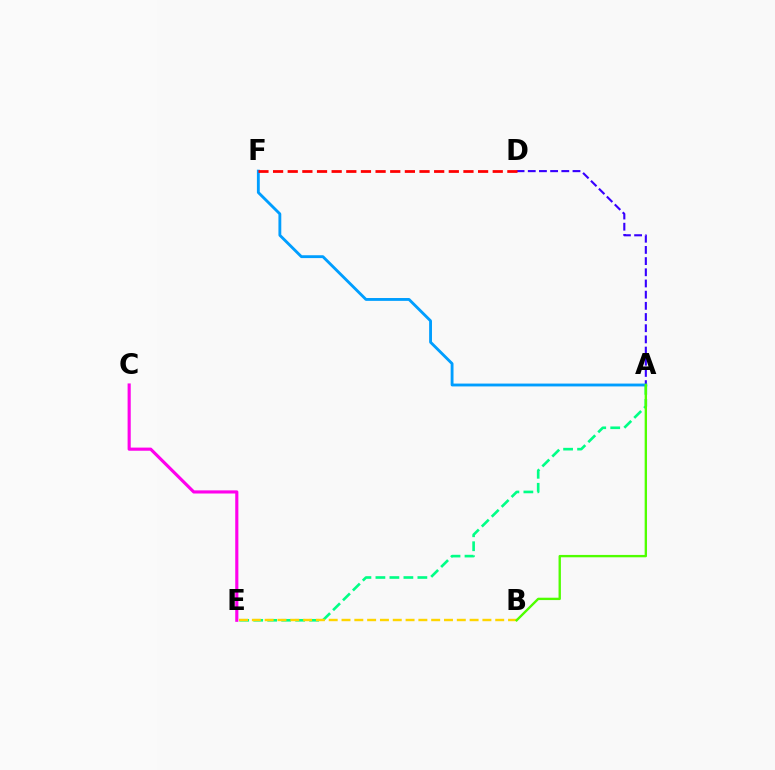{('A', 'D'): [{'color': '#3700ff', 'line_style': 'dashed', 'thickness': 1.52}], ('A', 'E'): [{'color': '#00ff86', 'line_style': 'dashed', 'thickness': 1.9}], ('C', 'E'): [{'color': '#ff00ed', 'line_style': 'solid', 'thickness': 2.26}], ('B', 'E'): [{'color': '#ffd500', 'line_style': 'dashed', 'thickness': 1.74}], ('A', 'F'): [{'color': '#009eff', 'line_style': 'solid', 'thickness': 2.05}], ('D', 'F'): [{'color': '#ff0000', 'line_style': 'dashed', 'thickness': 1.99}], ('A', 'B'): [{'color': '#4fff00', 'line_style': 'solid', 'thickness': 1.7}]}